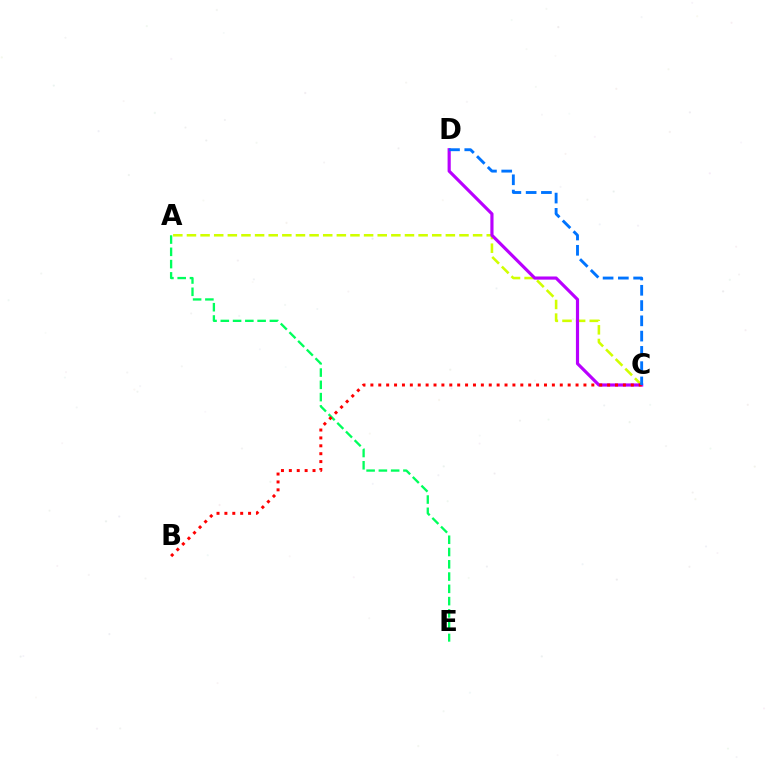{('A', 'C'): [{'color': '#d1ff00', 'line_style': 'dashed', 'thickness': 1.85}], ('C', 'D'): [{'color': '#b900ff', 'line_style': 'solid', 'thickness': 2.28}, {'color': '#0074ff', 'line_style': 'dashed', 'thickness': 2.07}], ('A', 'E'): [{'color': '#00ff5c', 'line_style': 'dashed', 'thickness': 1.67}], ('B', 'C'): [{'color': '#ff0000', 'line_style': 'dotted', 'thickness': 2.14}]}